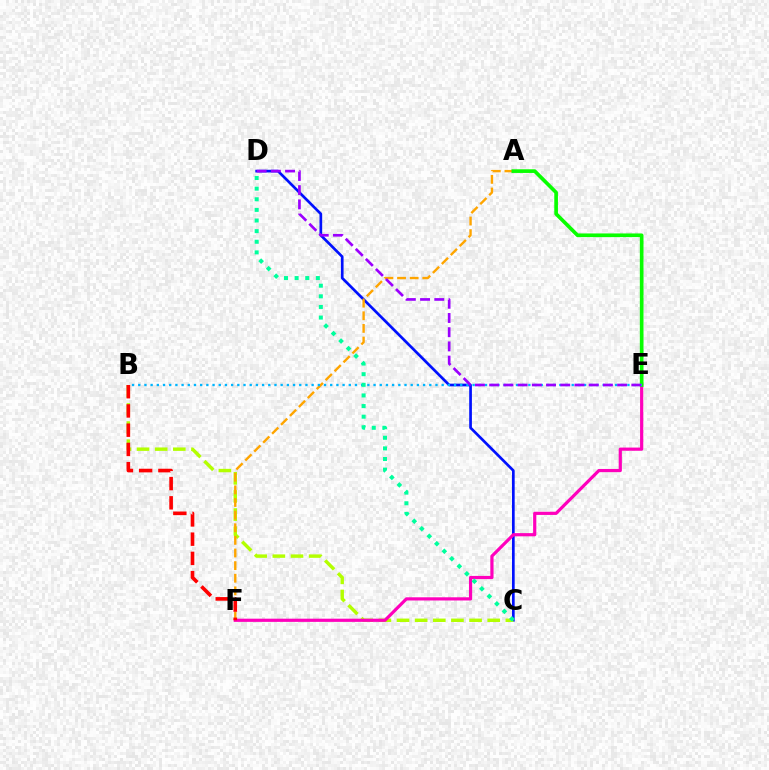{('C', 'D'): [{'color': '#0010ff', 'line_style': 'solid', 'thickness': 1.94}, {'color': '#00ff9d', 'line_style': 'dotted', 'thickness': 2.89}], ('B', 'C'): [{'color': '#b3ff00', 'line_style': 'dashed', 'thickness': 2.46}], ('A', 'F'): [{'color': '#ffa500', 'line_style': 'dashed', 'thickness': 1.72}], ('E', 'F'): [{'color': '#ff00bd', 'line_style': 'solid', 'thickness': 2.3}], ('B', 'F'): [{'color': '#ff0000', 'line_style': 'dashed', 'thickness': 2.61}], ('A', 'E'): [{'color': '#08ff00', 'line_style': 'solid', 'thickness': 2.64}], ('B', 'E'): [{'color': '#00b5ff', 'line_style': 'dotted', 'thickness': 1.68}], ('D', 'E'): [{'color': '#9b00ff', 'line_style': 'dashed', 'thickness': 1.93}]}